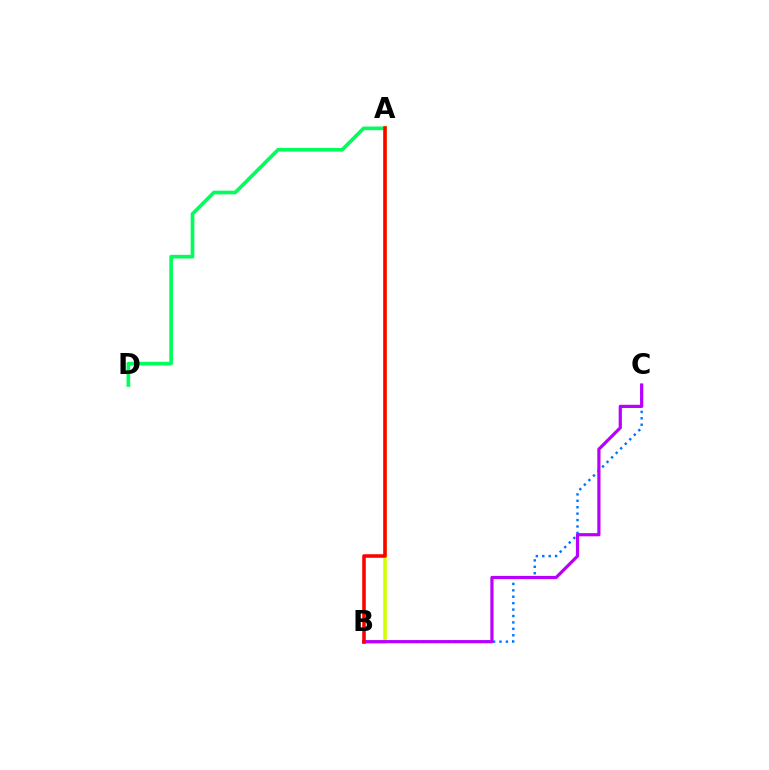{('B', 'C'): [{'color': '#0074ff', 'line_style': 'dotted', 'thickness': 1.74}, {'color': '#b900ff', 'line_style': 'solid', 'thickness': 2.3}], ('A', 'D'): [{'color': '#00ff5c', 'line_style': 'solid', 'thickness': 2.64}], ('A', 'B'): [{'color': '#d1ff00', 'line_style': 'solid', 'thickness': 2.58}, {'color': '#ff0000', 'line_style': 'solid', 'thickness': 2.56}]}